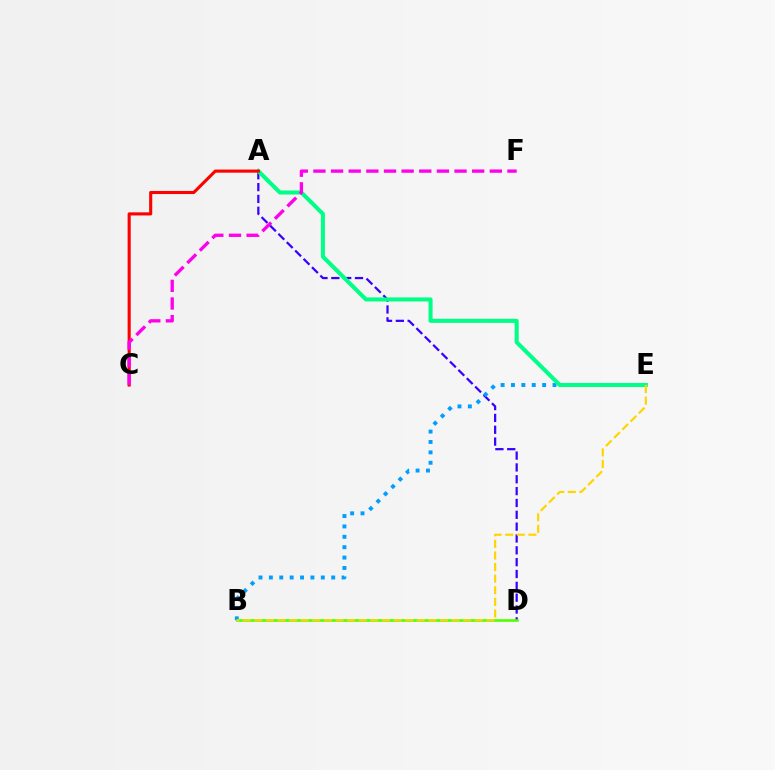{('A', 'D'): [{'color': '#3700ff', 'line_style': 'dashed', 'thickness': 1.61}], ('B', 'E'): [{'color': '#009eff', 'line_style': 'dotted', 'thickness': 2.82}, {'color': '#ffd500', 'line_style': 'dashed', 'thickness': 1.58}], ('B', 'D'): [{'color': '#4fff00', 'line_style': 'solid', 'thickness': 1.89}], ('A', 'E'): [{'color': '#00ff86', 'line_style': 'solid', 'thickness': 2.91}], ('A', 'C'): [{'color': '#ff0000', 'line_style': 'solid', 'thickness': 2.23}], ('C', 'F'): [{'color': '#ff00ed', 'line_style': 'dashed', 'thickness': 2.4}]}